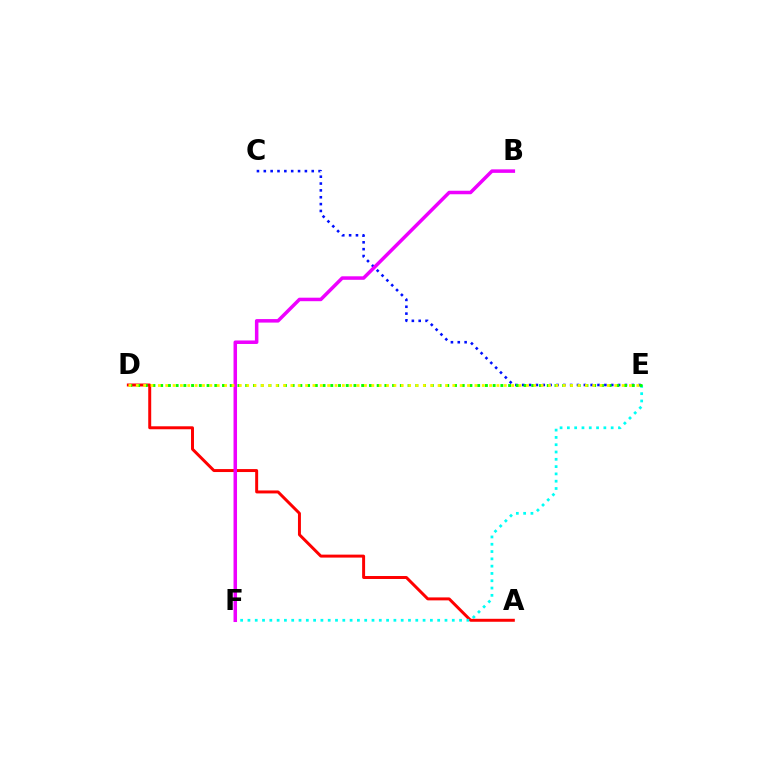{('A', 'D'): [{'color': '#ff0000', 'line_style': 'solid', 'thickness': 2.14}], ('E', 'F'): [{'color': '#00fff6', 'line_style': 'dotted', 'thickness': 1.98}], ('C', 'E'): [{'color': '#0010ff', 'line_style': 'dotted', 'thickness': 1.86}], ('D', 'E'): [{'color': '#08ff00', 'line_style': 'dotted', 'thickness': 2.1}, {'color': '#fcf500', 'line_style': 'dotted', 'thickness': 2.0}], ('B', 'F'): [{'color': '#ee00ff', 'line_style': 'solid', 'thickness': 2.52}]}